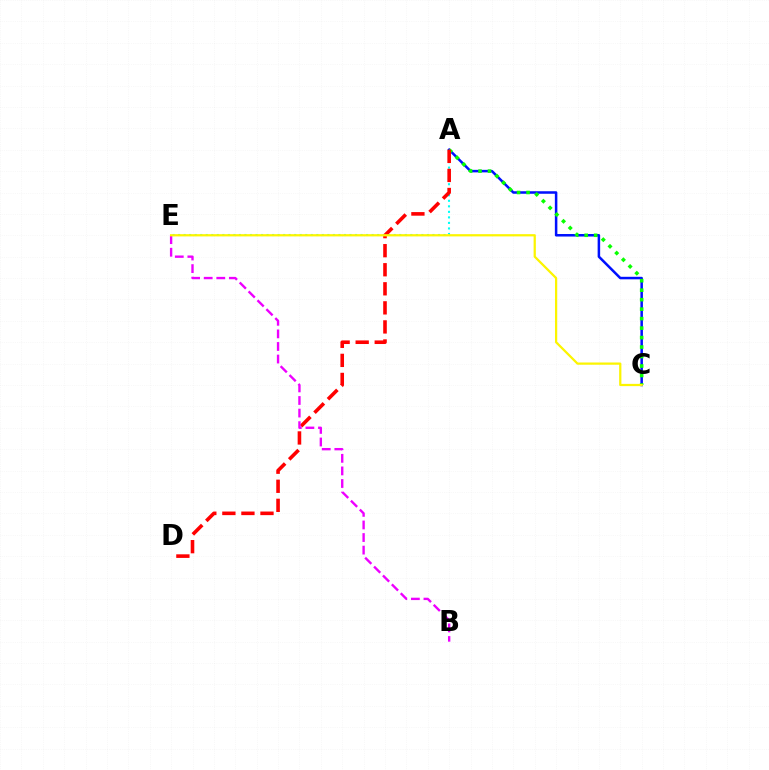{('A', 'C'): [{'color': '#0010ff', 'line_style': 'solid', 'thickness': 1.82}, {'color': '#08ff00', 'line_style': 'dotted', 'thickness': 2.58}], ('A', 'E'): [{'color': '#00fff6', 'line_style': 'dotted', 'thickness': 1.5}], ('A', 'D'): [{'color': '#ff0000', 'line_style': 'dashed', 'thickness': 2.59}], ('B', 'E'): [{'color': '#ee00ff', 'line_style': 'dashed', 'thickness': 1.71}], ('C', 'E'): [{'color': '#fcf500', 'line_style': 'solid', 'thickness': 1.61}]}